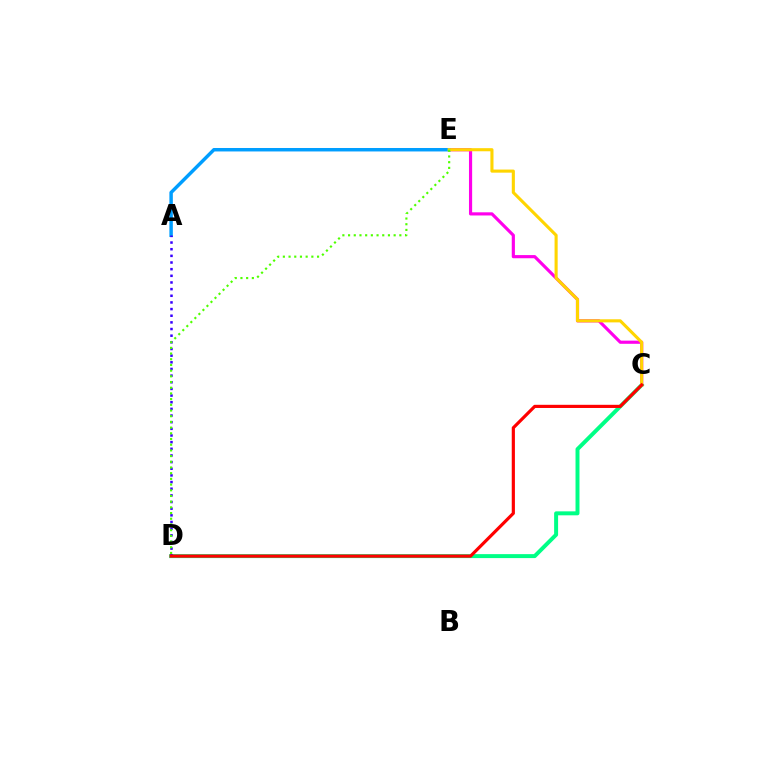{('C', 'E'): [{'color': '#ff00ed', 'line_style': 'solid', 'thickness': 2.28}, {'color': '#ffd500', 'line_style': 'solid', 'thickness': 2.23}], ('C', 'D'): [{'color': '#00ff86', 'line_style': 'solid', 'thickness': 2.85}, {'color': '#ff0000', 'line_style': 'solid', 'thickness': 2.28}], ('A', 'E'): [{'color': '#009eff', 'line_style': 'solid', 'thickness': 2.49}], ('A', 'D'): [{'color': '#3700ff', 'line_style': 'dotted', 'thickness': 1.81}], ('D', 'E'): [{'color': '#4fff00', 'line_style': 'dotted', 'thickness': 1.55}]}